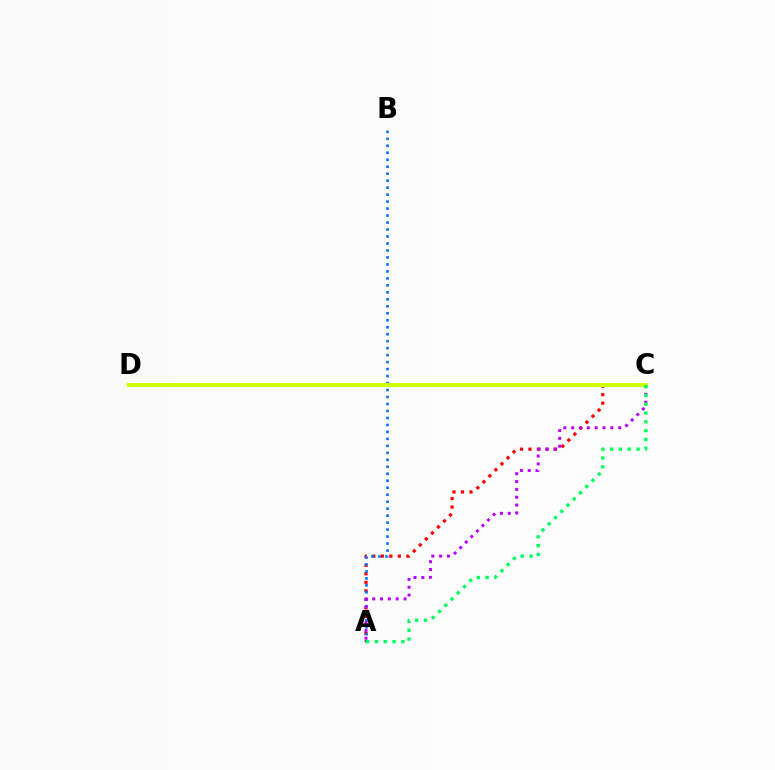{('A', 'C'): [{'color': '#ff0000', 'line_style': 'dotted', 'thickness': 2.31}, {'color': '#b900ff', 'line_style': 'dotted', 'thickness': 2.13}, {'color': '#00ff5c', 'line_style': 'dotted', 'thickness': 2.39}], ('A', 'B'): [{'color': '#0074ff', 'line_style': 'dotted', 'thickness': 1.9}], ('C', 'D'): [{'color': '#d1ff00', 'line_style': 'solid', 'thickness': 2.96}]}